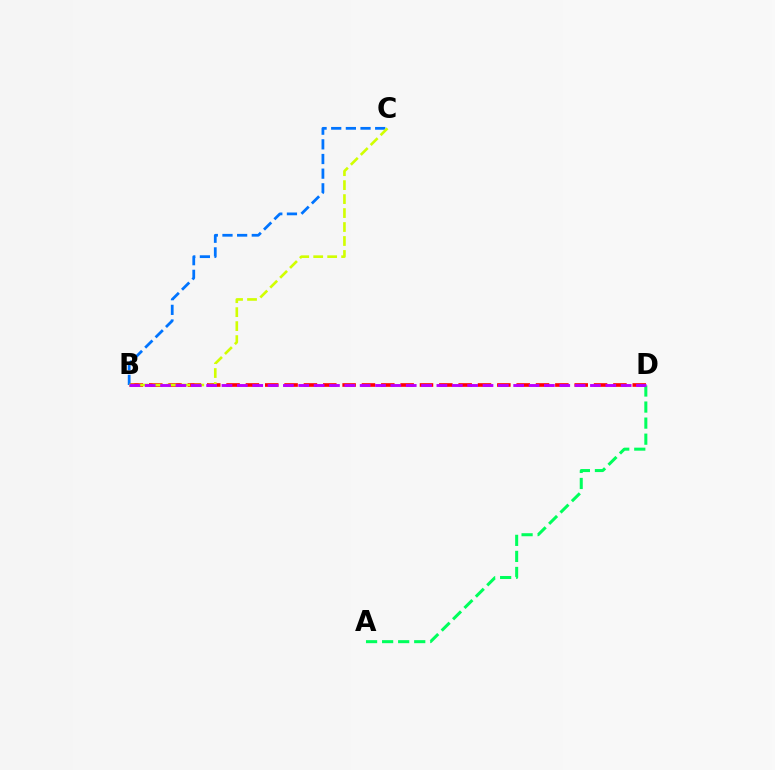{('B', 'D'): [{'color': '#ff0000', 'line_style': 'dashed', 'thickness': 2.63}, {'color': '#b900ff', 'line_style': 'dashed', 'thickness': 2.09}], ('B', 'C'): [{'color': '#0074ff', 'line_style': 'dashed', 'thickness': 1.99}, {'color': '#d1ff00', 'line_style': 'dashed', 'thickness': 1.9}], ('A', 'D'): [{'color': '#00ff5c', 'line_style': 'dashed', 'thickness': 2.18}]}